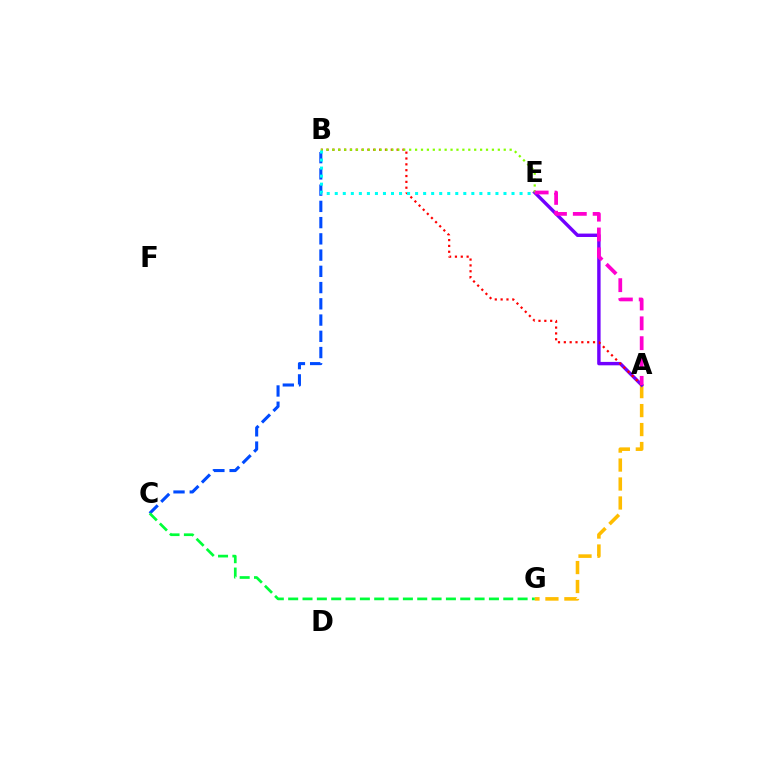{('A', 'G'): [{'color': '#ffbd00', 'line_style': 'dashed', 'thickness': 2.58}], ('A', 'E'): [{'color': '#7200ff', 'line_style': 'solid', 'thickness': 2.45}, {'color': '#ff00cf', 'line_style': 'dashed', 'thickness': 2.7}], ('A', 'B'): [{'color': '#ff0000', 'line_style': 'dotted', 'thickness': 1.59}], ('B', 'E'): [{'color': '#84ff00', 'line_style': 'dotted', 'thickness': 1.61}, {'color': '#00fff6', 'line_style': 'dotted', 'thickness': 2.18}], ('B', 'C'): [{'color': '#004bff', 'line_style': 'dashed', 'thickness': 2.21}], ('C', 'G'): [{'color': '#00ff39', 'line_style': 'dashed', 'thickness': 1.95}]}